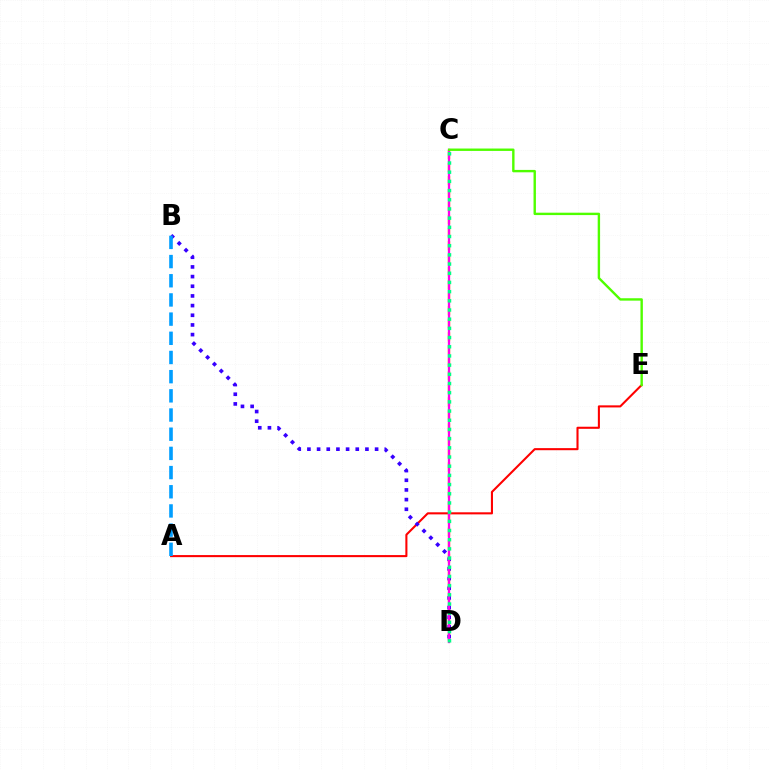{('C', 'D'): [{'color': '#ffd500', 'line_style': 'dashed', 'thickness': 1.77}, {'color': '#ff00ed', 'line_style': 'solid', 'thickness': 1.67}, {'color': '#00ff86', 'line_style': 'dotted', 'thickness': 2.5}], ('A', 'E'): [{'color': '#ff0000', 'line_style': 'solid', 'thickness': 1.5}], ('B', 'D'): [{'color': '#3700ff', 'line_style': 'dotted', 'thickness': 2.63}], ('A', 'B'): [{'color': '#009eff', 'line_style': 'dashed', 'thickness': 2.61}], ('C', 'E'): [{'color': '#4fff00', 'line_style': 'solid', 'thickness': 1.73}]}